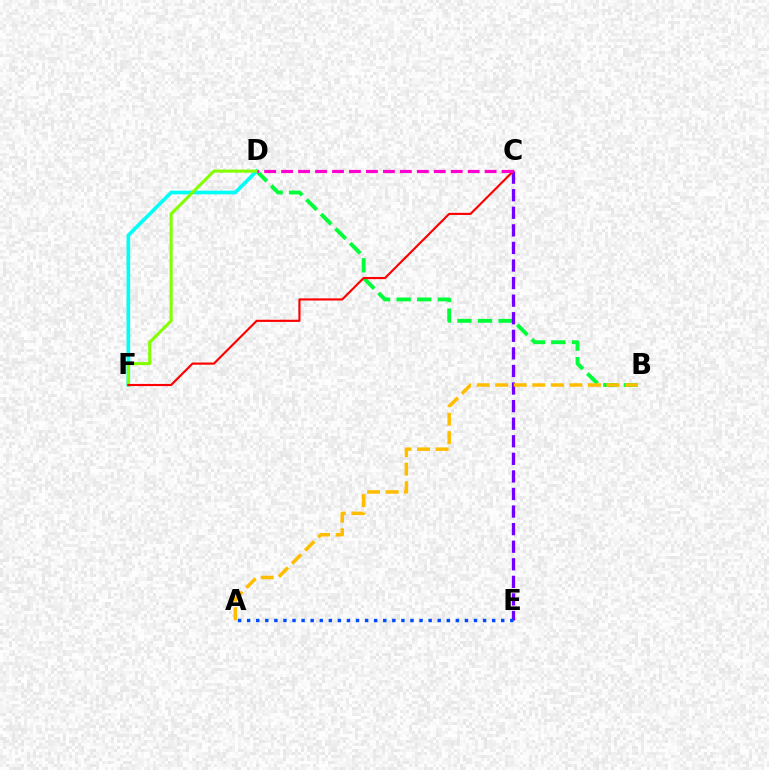{('B', 'D'): [{'color': '#00ff39', 'line_style': 'dashed', 'thickness': 2.79}], ('C', 'E'): [{'color': '#7200ff', 'line_style': 'dashed', 'thickness': 2.39}], ('A', 'E'): [{'color': '#004bff', 'line_style': 'dotted', 'thickness': 2.47}], ('D', 'F'): [{'color': '#00fff6', 'line_style': 'solid', 'thickness': 2.63}, {'color': '#84ff00', 'line_style': 'solid', 'thickness': 2.2}], ('C', 'F'): [{'color': '#ff0000', 'line_style': 'solid', 'thickness': 1.55}], ('A', 'B'): [{'color': '#ffbd00', 'line_style': 'dashed', 'thickness': 2.52}], ('C', 'D'): [{'color': '#ff00cf', 'line_style': 'dashed', 'thickness': 2.3}]}